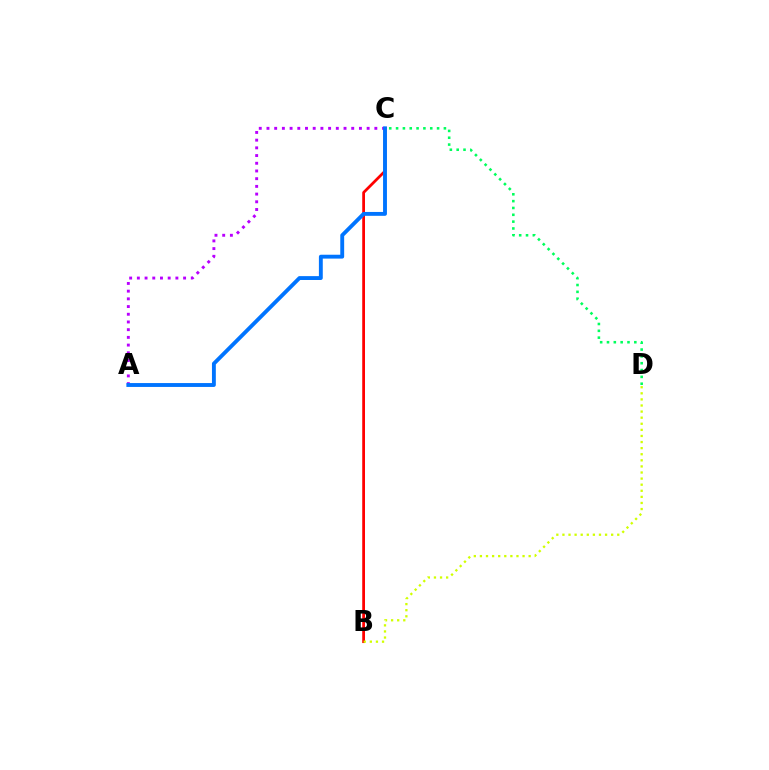{('C', 'D'): [{'color': '#00ff5c', 'line_style': 'dotted', 'thickness': 1.86}], ('B', 'C'): [{'color': '#ff0000', 'line_style': 'solid', 'thickness': 1.99}], ('B', 'D'): [{'color': '#d1ff00', 'line_style': 'dotted', 'thickness': 1.66}], ('A', 'C'): [{'color': '#b900ff', 'line_style': 'dotted', 'thickness': 2.09}, {'color': '#0074ff', 'line_style': 'solid', 'thickness': 2.79}]}